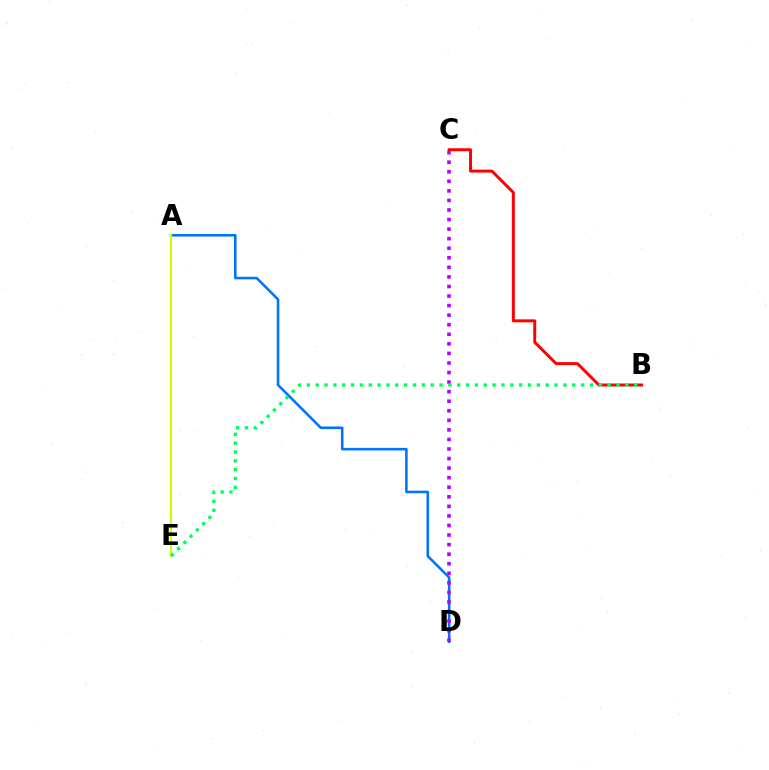{('A', 'D'): [{'color': '#0074ff', 'line_style': 'solid', 'thickness': 1.85}], ('B', 'C'): [{'color': '#ff0000', 'line_style': 'solid', 'thickness': 2.13}], ('C', 'D'): [{'color': '#b900ff', 'line_style': 'dotted', 'thickness': 2.6}], ('A', 'E'): [{'color': '#d1ff00', 'line_style': 'solid', 'thickness': 1.54}], ('B', 'E'): [{'color': '#00ff5c', 'line_style': 'dotted', 'thickness': 2.4}]}